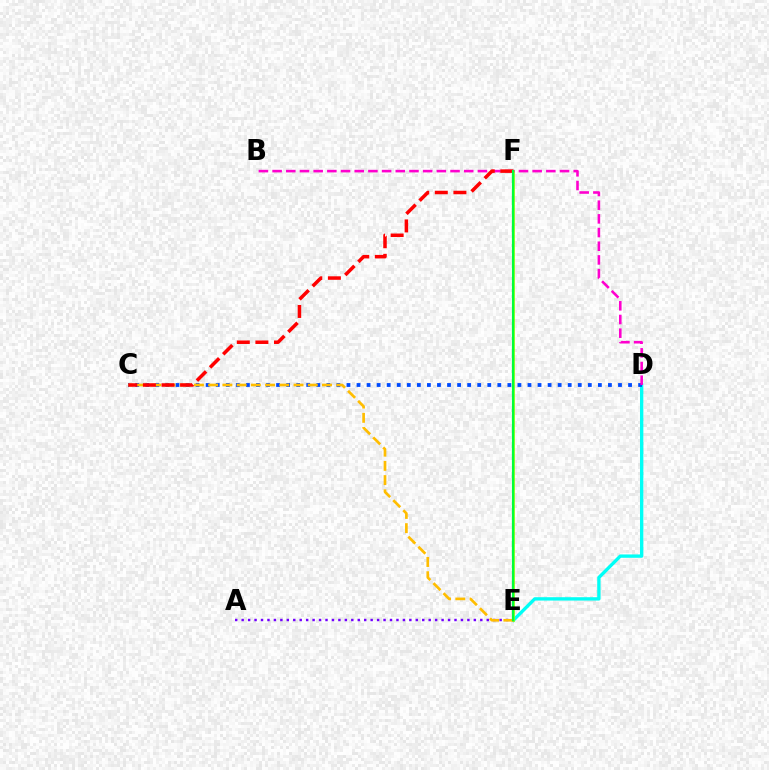{('D', 'E'): [{'color': '#00fff6', 'line_style': 'solid', 'thickness': 2.41}], ('E', 'F'): [{'color': '#84ff00', 'line_style': 'solid', 'thickness': 1.91}, {'color': '#00ff39', 'line_style': 'solid', 'thickness': 1.56}], ('C', 'D'): [{'color': '#004bff', 'line_style': 'dotted', 'thickness': 2.73}], ('A', 'E'): [{'color': '#7200ff', 'line_style': 'dotted', 'thickness': 1.75}], ('C', 'E'): [{'color': '#ffbd00', 'line_style': 'dashed', 'thickness': 1.93}], ('B', 'D'): [{'color': '#ff00cf', 'line_style': 'dashed', 'thickness': 1.86}], ('C', 'F'): [{'color': '#ff0000', 'line_style': 'dashed', 'thickness': 2.53}]}